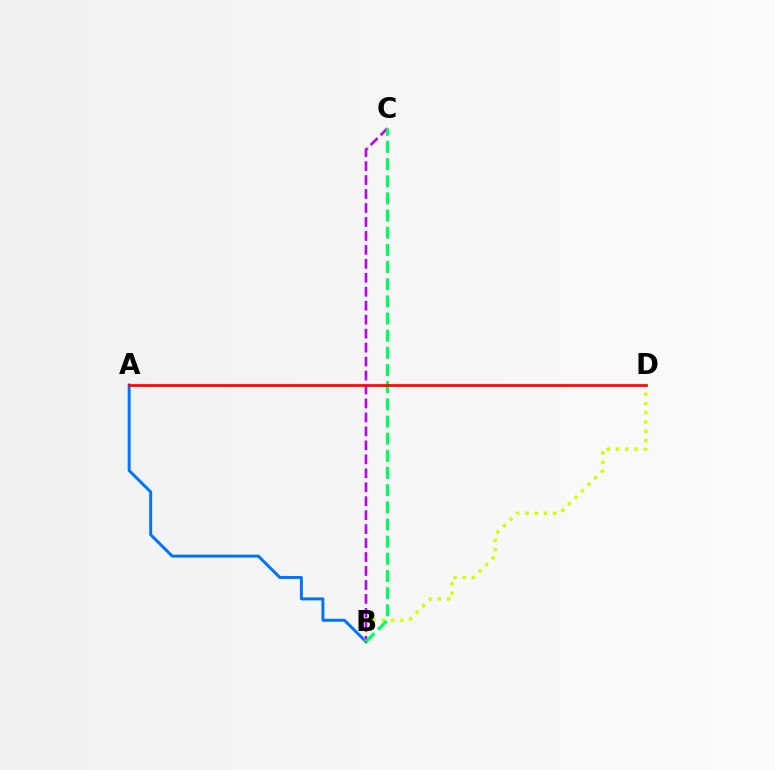{('A', 'B'): [{'color': '#0074ff', 'line_style': 'solid', 'thickness': 2.13}], ('B', 'D'): [{'color': '#d1ff00', 'line_style': 'dotted', 'thickness': 2.51}], ('B', 'C'): [{'color': '#b900ff', 'line_style': 'dashed', 'thickness': 1.9}, {'color': '#00ff5c', 'line_style': 'dashed', 'thickness': 2.33}], ('A', 'D'): [{'color': '#ff0000', 'line_style': 'solid', 'thickness': 1.92}]}